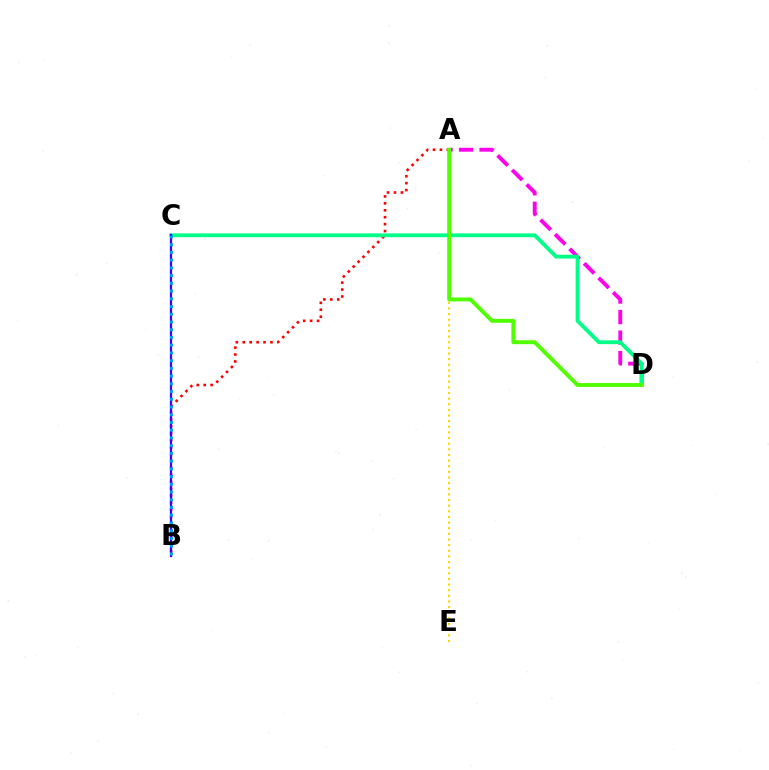{('A', 'E'): [{'color': '#ffd500', 'line_style': 'dotted', 'thickness': 1.53}], ('A', 'B'): [{'color': '#ff0000', 'line_style': 'dotted', 'thickness': 1.88}], ('A', 'D'): [{'color': '#ff00ed', 'line_style': 'dashed', 'thickness': 2.79}, {'color': '#4fff00', 'line_style': 'solid', 'thickness': 2.81}], ('C', 'D'): [{'color': '#00ff86', 'line_style': 'solid', 'thickness': 2.75}], ('B', 'C'): [{'color': '#3700ff', 'line_style': 'solid', 'thickness': 1.62}, {'color': '#009eff', 'line_style': 'dotted', 'thickness': 2.1}]}